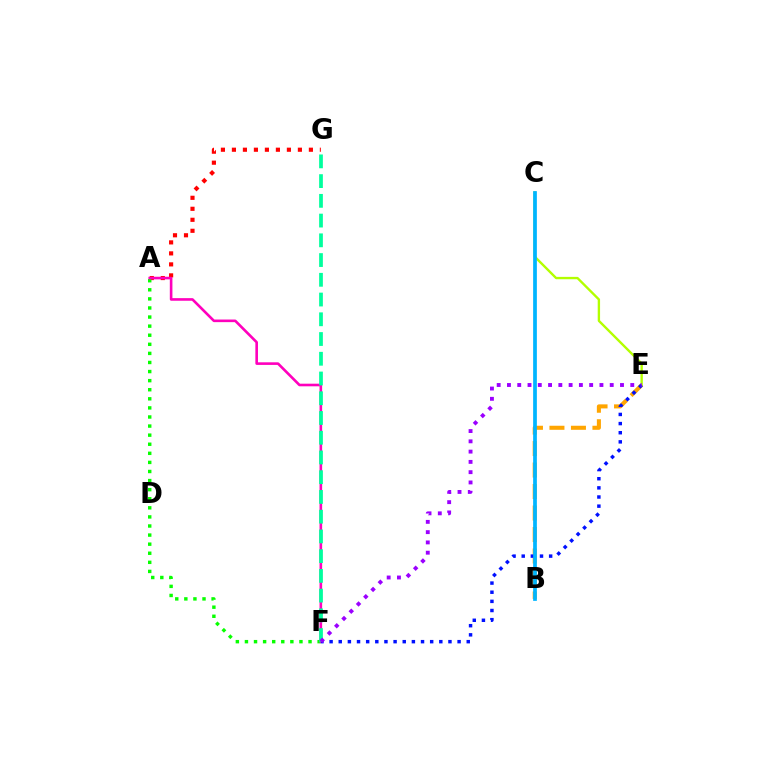{('B', 'E'): [{'color': '#ffa500', 'line_style': 'dashed', 'thickness': 2.92}], ('A', 'G'): [{'color': '#ff0000', 'line_style': 'dotted', 'thickness': 2.99}], ('C', 'E'): [{'color': '#b3ff00', 'line_style': 'solid', 'thickness': 1.7}], ('A', 'F'): [{'color': '#08ff00', 'line_style': 'dotted', 'thickness': 2.47}, {'color': '#ff00bd', 'line_style': 'solid', 'thickness': 1.88}], ('E', 'F'): [{'color': '#0010ff', 'line_style': 'dotted', 'thickness': 2.48}, {'color': '#9b00ff', 'line_style': 'dotted', 'thickness': 2.79}], ('F', 'G'): [{'color': '#00ff9d', 'line_style': 'dashed', 'thickness': 2.68}], ('B', 'C'): [{'color': '#00b5ff', 'line_style': 'solid', 'thickness': 2.68}]}